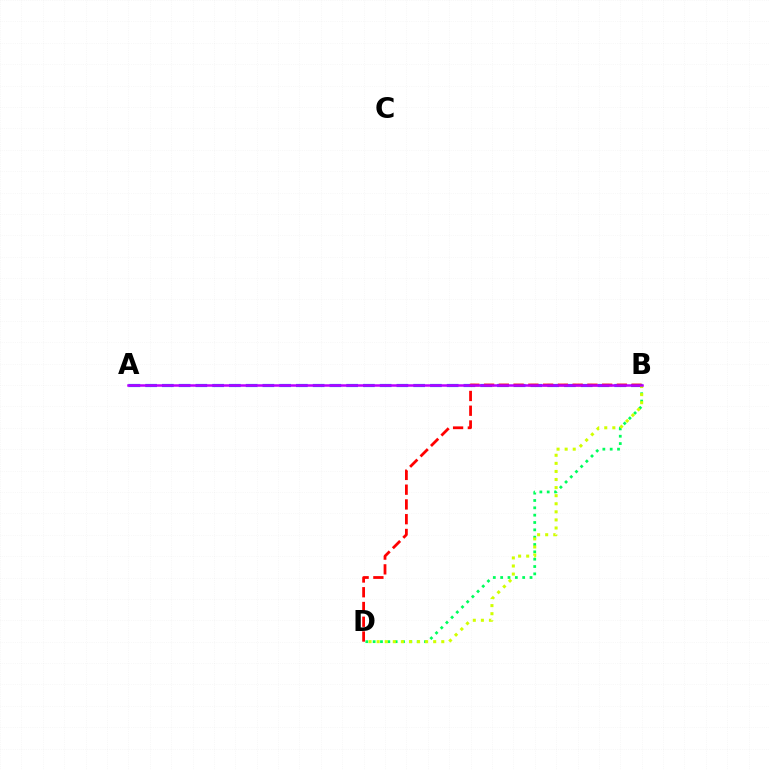{('A', 'B'): [{'color': '#0074ff', 'line_style': 'dashed', 'thickness': 2.28}, {'color': '#b900ff', 'line_style': 'solid', 'thickness': 1.8}], ('B', 'D'): [{'color': '#00ff5c', 'line_style': 'dotted', 'thickness': 1.99}, {'color': '#ff0000', 'line_style': 'dashed', 'thickness': 2.0}, {'color': '#d1ff00', 'line_style': 'dotted', 'thickness': 2.19}]}